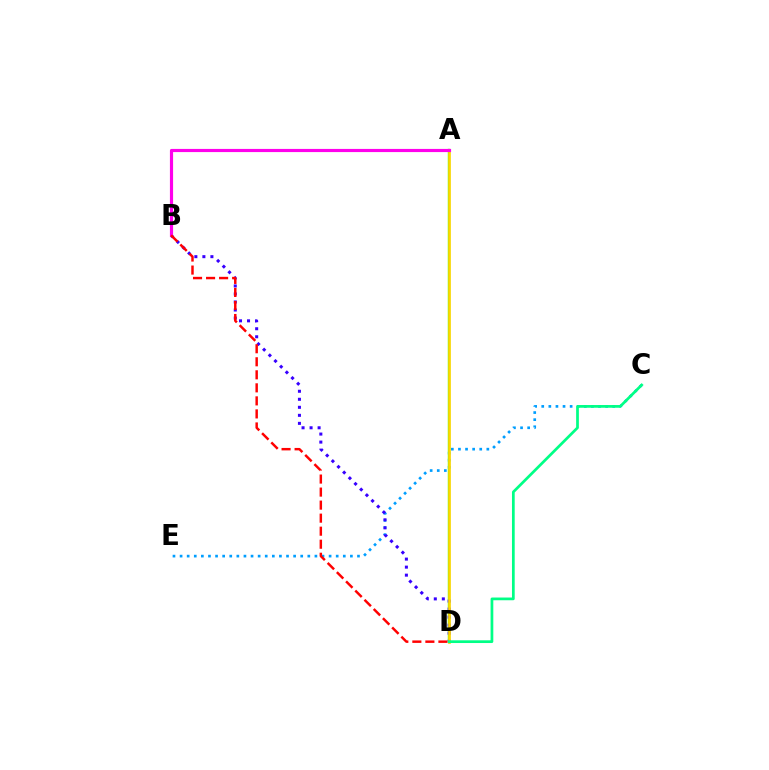{('C', 'E'): [{'color': '#009eff', 'line_style': 'dotted', 'thickness': 1.93}], ('A', 'D'): [{'color': '#4fff00', 'line_style': 'solid', 'thickness': 1.73}, {'color': '#ffd500', 'line_style': 'solid', 'thickness': 1.89}], ('B', 'D'): [{'color': '#3700ff', 'line_style': 'dotted', 'thickness': 2.18}, {'color': '#ff0000', 'line_style': 'dashed', 'thickness': 1.77}], ('A', 'B'): [{'color': '#ff00ed', 'line_style': 'solid', 'thickness': 2.28}], ('C', 'D'): [{'color': '#00ff86', 'line_style': 'solid', 'thickness': 1.96}]}